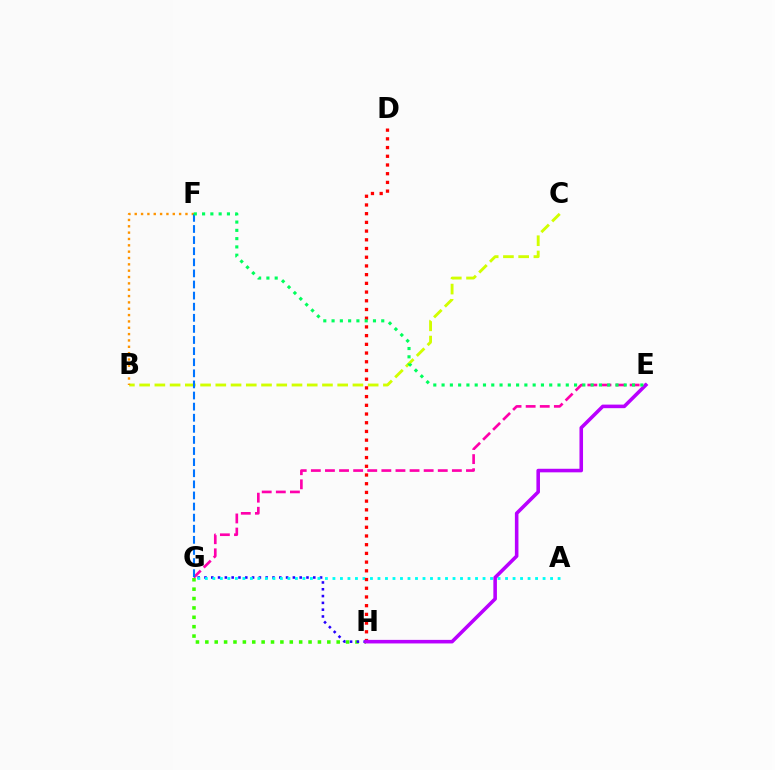{('G', 'H'): [{'color': '#3dff00', 'line_style': 'dotted', 'thickness': 2.55}, {'color': '#2500ff', 'line_style': 'dotted', 'thickness': 1.85}], ('B', 'C'): [{'color': '#d1ff00', 'line_style': 'dashed', 'thickness': 2.07}], ('A', 'G'): [{'color': '#00fff6', 'line_style': 'dotted', 'thickness': 2.04}], ('E', 'G'): [{'color': '#ff00ac', 'line_style': 'dashed', 'thickness': 1.92}], ('D', 'H'): [{'color': '#ff0000', 'line_style': 'dotted', 'thickness': 2.37}], ('E', 'H'): [{'color': '#b900ff', 'line_style': 'solid', 'thickness': 2.57}], ('B', 'F'): [{'color': '#ff9400', 'line_style': 'dotted', 'thickness': 1.72}], ('F', 'G'): [{'color': '#0074ff', 'line_style': 'dashed', 'thickness': 1.51}], ('E', 'F'): [{'color': '#00ff5c', 'line_style': 'dotted', 'thickness': 2.25}]}